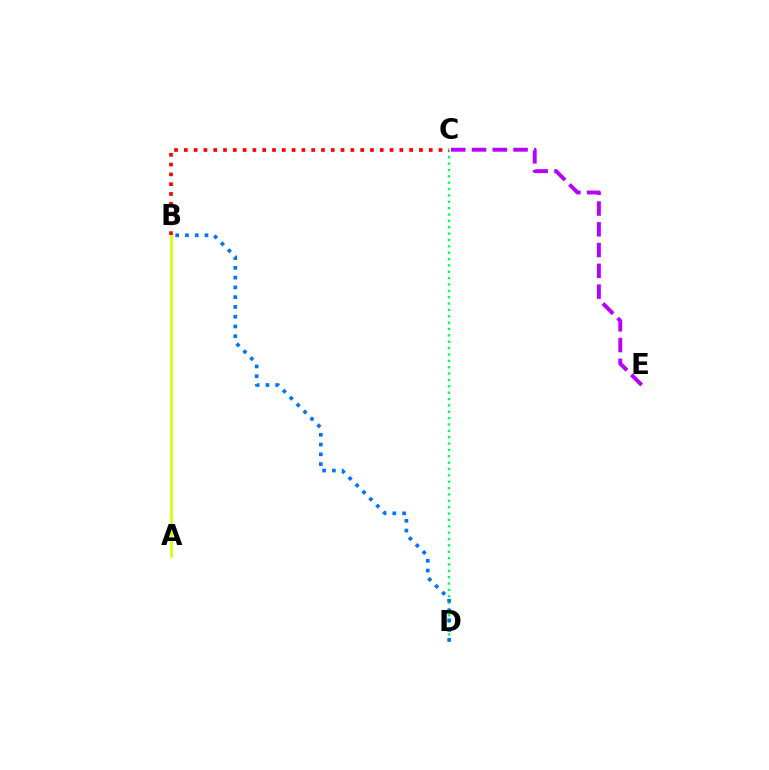{('C', 'E'): [{'color': '#b900ff', 'line_style': 'dashed', 'thickness': 2.82}], ('C', 'D'): [{'color': '#00ff5c', 'line_style': 'dotted', 'thickness': 1.73}], ('B', 'D'): [{'color': '#0074ff', 'line_style': 'dotted', 'thickness': 2.65}], ('A', 'B'): [{'color': '#d1ff00', 'line_style': 'solid', 'thickness': 1.87}], ('B', 'C'): [{'color': '#ff0000', 'line_style': 'dotted', 'thickness': 2.66}]}